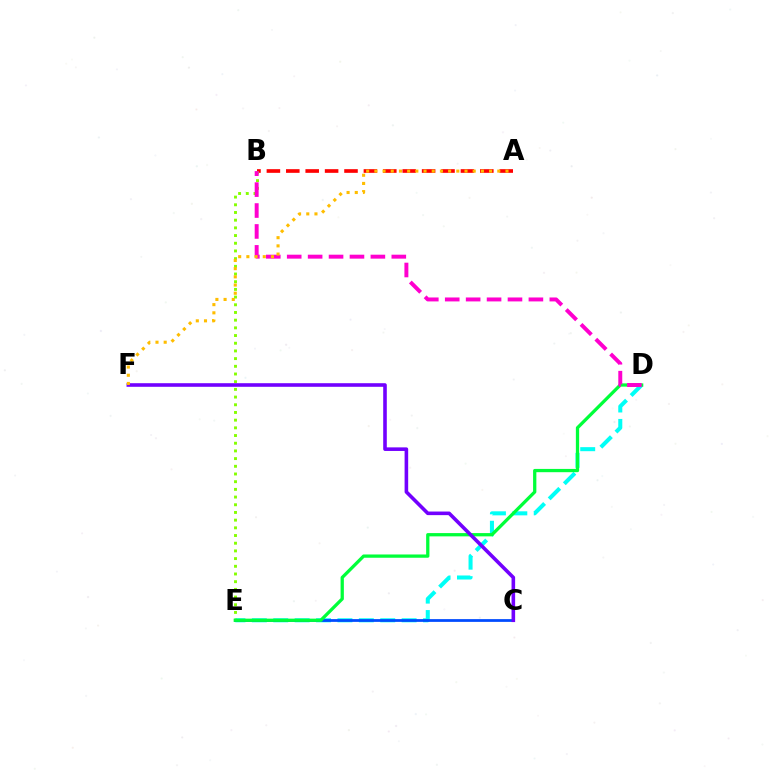{('A', 'B'): [{'color': '#ff0000', 'line_style': 'dashed', 'thickness': 2.64}], ('D', 'E'): [{'color': '#00fff6', 'line_style': 'dashed', 'thickness': 2.91}, {'color': '#00ff39', 'line_style': 'solid', 'thickness': 2.36}], ('B', 'E'): [{'color': '#84ff00', 'line_style': 'dotted', 'thickness': 2.09}], ('C', 'E'): [{'color': '#004bff', 'line_style': 'solid', 'thickness': 1.99}], ('B', 'D'): [{'color': '#ff00cf', 'line_style': 'dashed', 'thickness': 2.84}], ('C', 'F'): [{'color': '#7200ff', 'line_style': 'solid', 'thickness': 2.59}], ('A', 'F'): [{'color': '#ffbd00', 'line_style': 'dotted', 'thickness': 2.23}]}